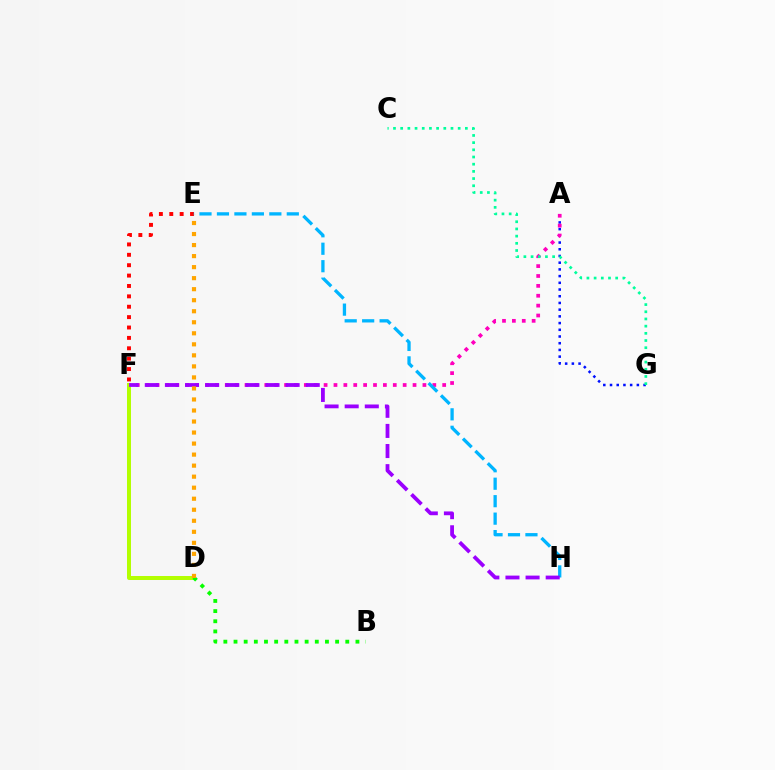{('A', 'G'): [{'color': '#0010ff', 'line_style': 'dotted', 'thickness': 1.82}], ('D', 'F'): [{'color': '#b3ff00', 'line_style': 'solid', 'thickness': 2.86}], ('E', 'F'): [{'color': '#ff0000', 'line_style': 'dotted', 'thickness': 2.82}], ('A', 'F'): [{'color': '#ff00bd', 'line_style': 'dotted', 'thickness': 2.69}], ('E', 'H'): [{'color': '#00b5ff', 'line_style': 'dashed', 'thickness': 2.37}], ('F', 'H'): [{'color': '#9b00ff', 'line_style': 'dashed', 'thickness': 2.73}], ('B', 'D'): [{'color': '#08ff00', 'line_style': 'dotted', 'thickness': 2.76}], ('C', 'G'): [{'color': '#00ff9d', 'line_style': 'dotted', 'thickness': 1.95}], ('D', 'E'): [{'color': '#ffa500', 'line_style': 'dotted', 'thickness': 3.0}]}